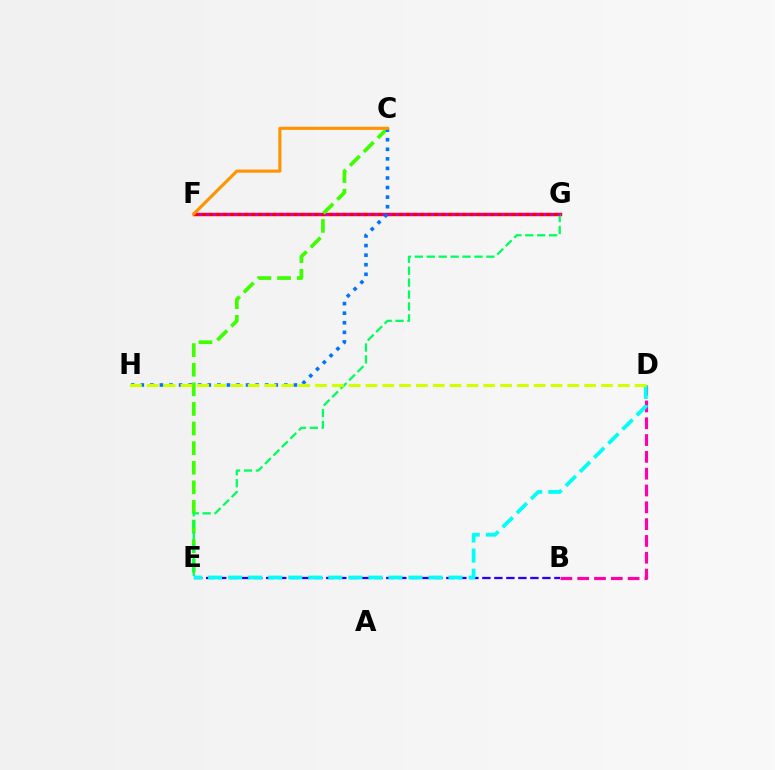{('B', 'D'): [{'color': '#ff00ac', 'line_style': 'dashed', 'thickness': 2.28}], ('F', 'G'): [{'color': '#ff0000', 'line_style': 'solid', 'thickness': 2.47}, {'color': '#b900ff', 'line_style': 'dotted', 'thickness': 1.91}], ('C', 'E'): [{'color': '#3dff00', 'line_style': 'dashed', 'thickness': 2.66}], ('C', 'H'): [{'color': '#0074ff', 'line_style': 'dotted', 'thickness': 2.6}], ('E', 'G'): [{'color': '#00ff5c', 'line_style': 'dashed', 'thickness': 1.62}], ('B', 'E'): [{'color': '#2500ff', 'line_style': 'dashed', 'thickness': 1.63}], ('D', 'E'): [{'color': '#00fff6', 'line_style': 'dashed', 'thickness': 2.72}], ('C', 'F'): [{'color': '#ff9400', 'line_style': 'solid', 'thickness': 2.24}], ('D', 'H'): [{'color': '#d1ff00', 'line_style': 'dashed', 'thickness': 2.29}]}